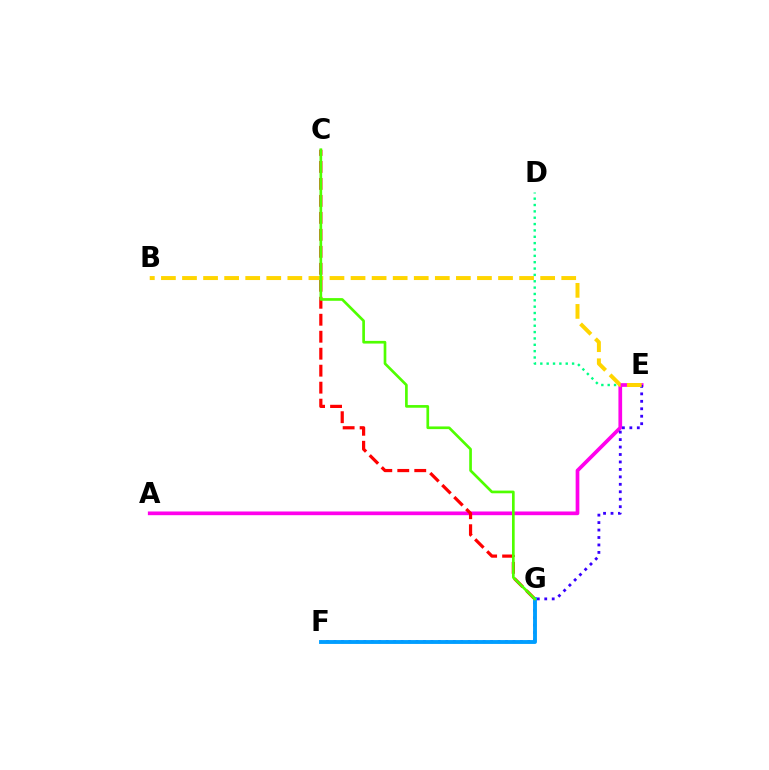{('D', 'E'): [{'color': '#00ff86', 'line_style': 'dotted', 'thickness': 1.73}], ('A', 'E'): [{'color': '#ff00ed', 'line_style': 'solid', 'thickness': 2.67}], ('C', 'G'): [{'color': '#ff0000', 'line_style': 'dashed', 'thickness': 2.31}, {'color': '#4fff00', 'line_style': 'solid', 'thickness': 1.93}], ('E', 'F'): [{'color': '#3700ff', 'line_style': 'dotted', 'thickness': 2.03}], ('F', 'G'): [{'color': '#009eff', 'line_style': 'solid', 'thickness': 2.79}], ('B', 'E'): [{'color': '#ffd500', 'line_style': 'dashed', 'thickness': 2.86}]}